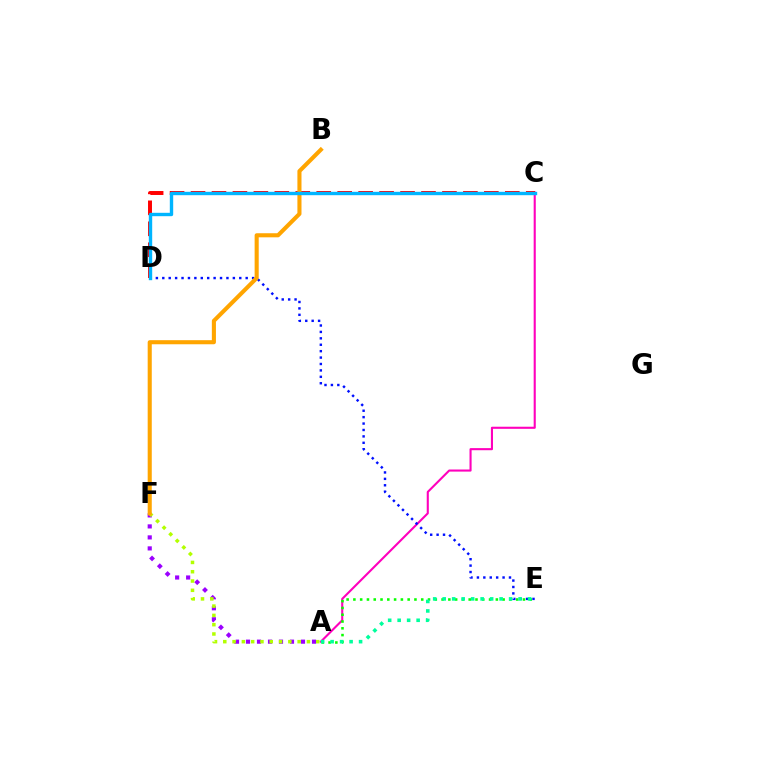{('A', 'C'): [{'color': '#ff00bd', 'line_style': 'solid', 'thickness': 1.51}], ('C', 'D'): [{'color': '#ff0000', 'line_style': 'dashed', 'thickness': 2.85}, {'color': '#00b5ff', 'line_style': 'solid', 'thickness': 2.43}], ('A', 'E'): [{'color': '#08ff00', 'line_style': 'dotted', 'thickness': 1.84}, {'color': '#00ff9d', 'line_style': 'dotted', 'thickness': 2.58}], ('A', 'F'): [{'color': '#9b00ff', 'line_style': 'dotted', 'thickness': 2.99}, {'color': '#b3ff00', 'line_style': 'dotted', 'thickness': 2.53}], ('D', 'E'): [{'color': '#0010ff', 'line_style': 'dotted', 'thickness': 1.74}], ('B', 'F'): [{'color': '#ffa500', 'line_style': 'solid', 'thickness': 2.94}]}